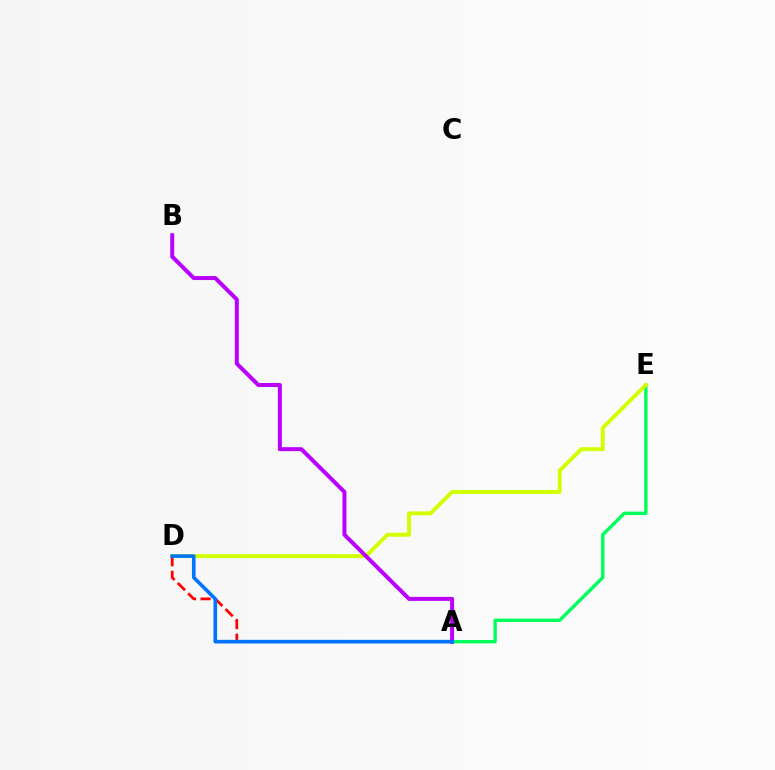{('A', 'E'): [{'color': '#00ff5c', 'line_style': 'solid', 'thickness': 2.45}], ('D', 'E'): [{'color': '#d1ff00', 'line_style': 'solid', 'thickness': 2.83}], ('A', 'D'): [{'color': '#ff0000', 'line_style': 'dashed', 'thickness': 1.99}, {'color': '#0074ff', 'line_style': 'solid', 'thickness': 2.61}], ('A', 'B'): [{'color': '#b900ff', 'line_style': 'solid', 'thickness': 2.87}]}